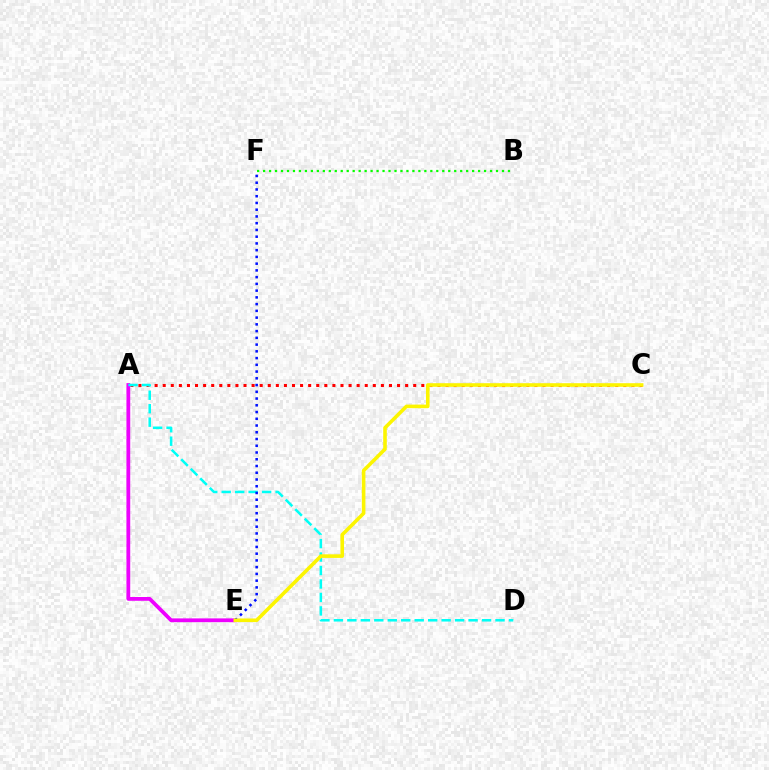{('A', 'C'): [{'color': '#ff0000', 'line_style': 'dotted', 'thickness': 2.2}], ('A', 'E'): [{'color': '#ee00ff', 'line_style': 'solid', 'thickness': 2.72}], ('A', 'D'): [{'color': '#00fff6', 'line_style': 'dashed', 'thickness': 1.83}], ('E', 'F'): [{'color': '#0010ff', 'line_style': 'dotted', 'thickness': 1.83}], ('B', 'F'): [{'color': '#08ff00', 'line_style': 'dotted', 'thickness': 1.62}], ('C', 'E'): [{'color': '#fcf500', 'line_style': 'solid', 'thickness': 2.59}]}